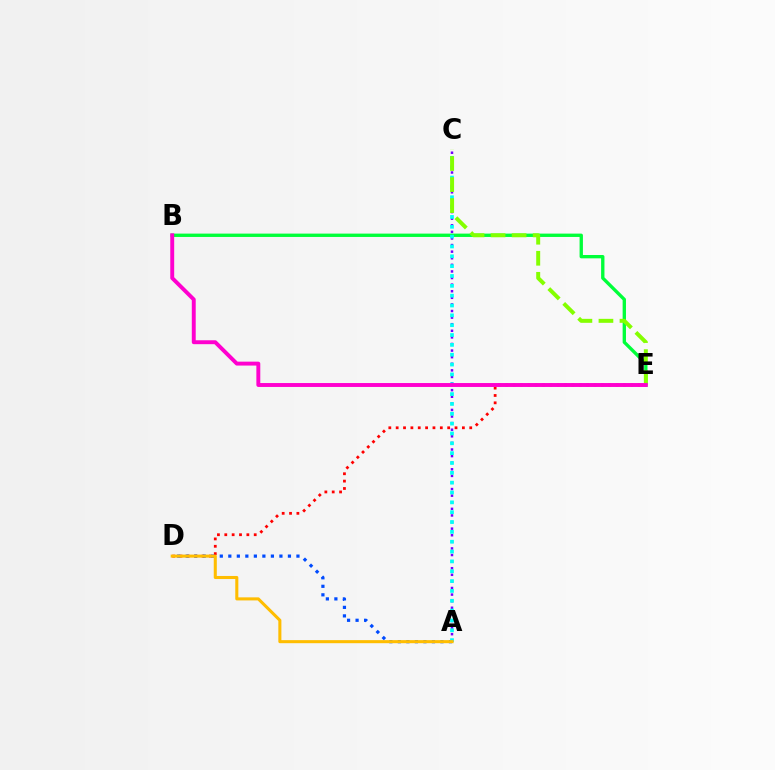{('D', 'E'): [{'color': '#ff0000', 'line_style': 'dotted', 'thickness': 2.0}], ('A', 'C'): [{'color': '#7200ff', 'line_style': 'dotted', 'thickness': 1.79}, {'color': '#00fff6', 'line_style': 'dotted', 'thickness': 2.67}], ('A', 'D'): [{'color': '#004bff', 'line_style': 'dotted', 'thickness': 2.31}, {'color': '#ffbd00', 'line_style': 'solid', 'thickness': 2.2}], ('B', 'E'): [{'color': '#00ff39', 'line_style': 'solid', 'thickness': 2.41}, {'color': '#ff00cf', 'line_style': 'solid', 'thickness': 2.82}], ('C', 'E'): [{'color': '#84ff00', 'line_style': 'dashed', 'thickness': 2.86}]}